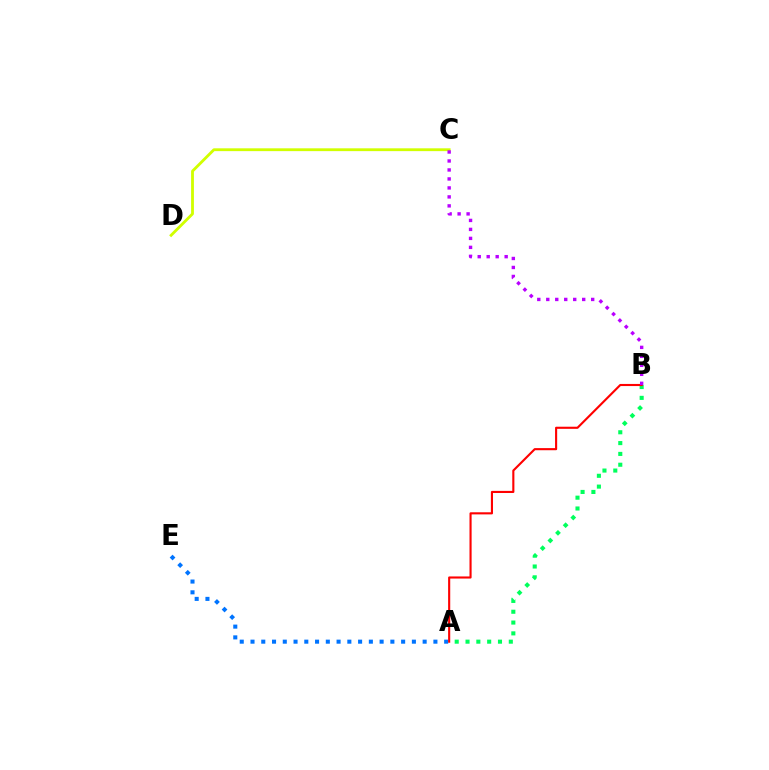{('A', 'E'): [{'color': '#0074ff', 'line_style': 'dotted', 'thickness': 2.92}], ('C', 'D'): [{'color': '#d1ff00', 'line_style': 'solid', 'thickness': 2.03}], ('A', 'B'): [{'color': '#00ff5c', 'line_style': 'dotted', 'thickness': 2.94}, {'color': '#ff0000', 'line_style': 'solid', 'thickness': 1.52}], ('B', 'C'): [{'color': '#b900ff', 'line_style': 'dotted', 'thickness': 2.44}]}